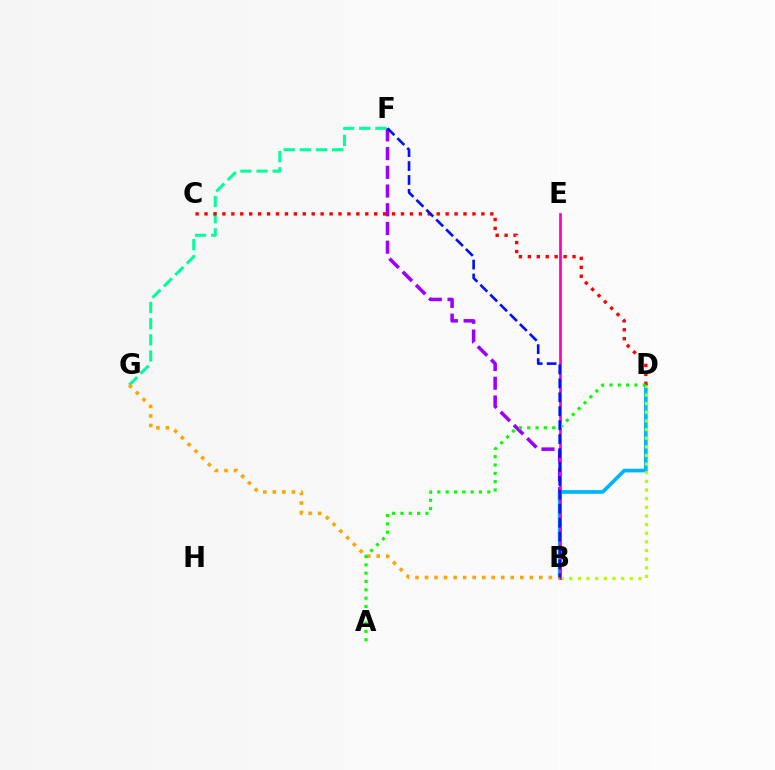{('B', 'F'): [{'color': '#9b00ff', 'line_style': 'dashed', 'thickness': 2.54}, {'color': '#0010ff', 'line_style': 'dashed', 'thickness': 1.89}], ('F', 'G'): [{'color': '#00ff9d', 'line_style': 'dashed', 'thickness': 2.2}], ('B', 'D'): [{'color': '#00b5ff', 'line_style': 'solid', 'thickness': 2.65}, {'color': '#b3ff00', 'line_style': 'dotted', 'thickness': 2.35}], ('C', 'D'): [{'color': '#ff0000', 'line_style': 'dotted', 'thickness': 2.43}], ('B', 'E'): [{'color': '#ff00bd', 'line_style': 'solid', 'thickness': 1.96}], ('B', 'G'): [{'color': '#ffa500', 'line_style': 'dotted', 'thickness': 2.59}], ('A', 'D'): [{'color': '#08ff00', 'line_style': 'dotted', 'thickness': 2.26}]}